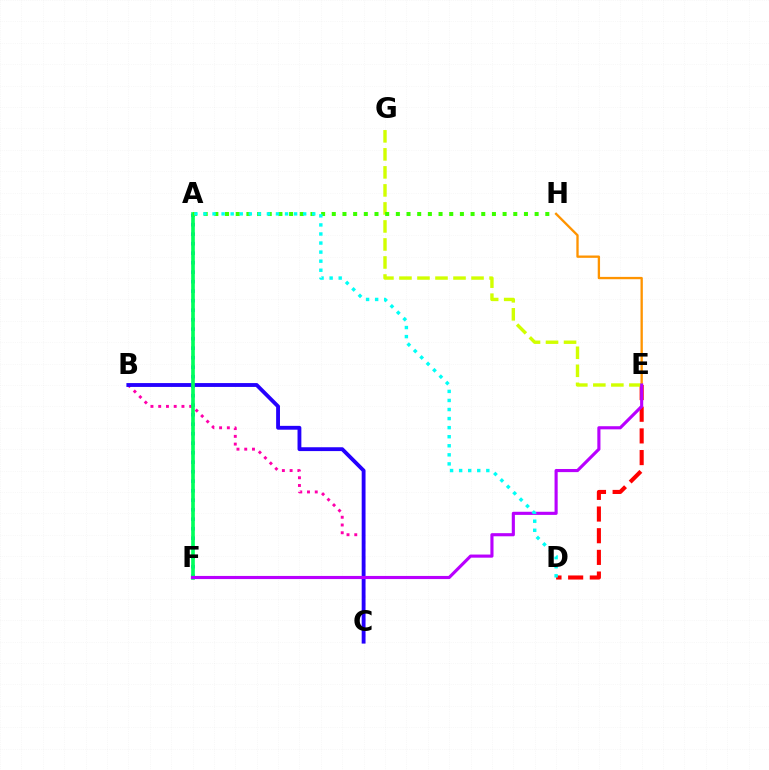{('A', 'F'): [{'color': '#0074ff', 'line_style': 'dotted', 'thickness': 2.58}, {'color': '#00ff5c', 'line_style': 'solid', 'thickness': 2.64}], ('B', 'C'): [{'color': '#ff00ac', 'line_style': 'dotted', 'thickness': 2.11}, {'color': '#2500ff', 'line_style': 'solid', 'thickness': 2.77}], ('E', 'H'): [{'color': '#ff9400', 'line_style': 'solid', 'thickness': 1.68}], ('D', 'E'): [{'color': '#ff0000', 'line_style': 'dashed', 'thickness': 2.94}], ('E', 'G'): [{'color': '#d1ff00', 'line_style': 'dashed', 'thickness': 2.45}], ('A', 'H'): [{'color': '#3dff00', 'line_style': 'dotted', 'thickness': 2.9}], ('E', 'F'): [{'color': '#b900ff', 'line_style': 'solid', 'thickness': 2.25}], ('A', 'D'): [{'color': '#00fff6', 'line_style': 'dotted', 'thickness': 2.46}]}